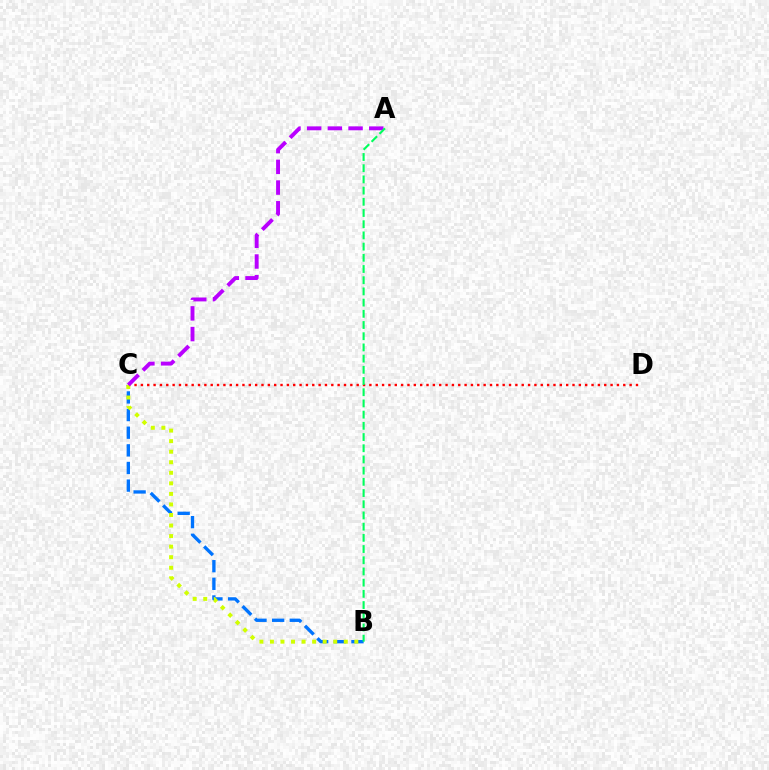{('B', 'C'): [{'color': '#0074ff', 'line_style': 'dashed', 'thickness': 2.4}, {'color': '#d1ff00', 'line_style': 'dotted', 'thickness': 2.87}], ('C', 'D'): [{'color': '#ff0000', 'line_style': 'dotted', 'thickness': 1.72}], ('A', 'C'): [{'color': '#b900ff', 'line_style': 'dashed', 'thickness': 2.81}], ('A', 'B'): [{'color': '#00ff5c', 'line_style': 'dashed', 'thickness': 1.52}]}